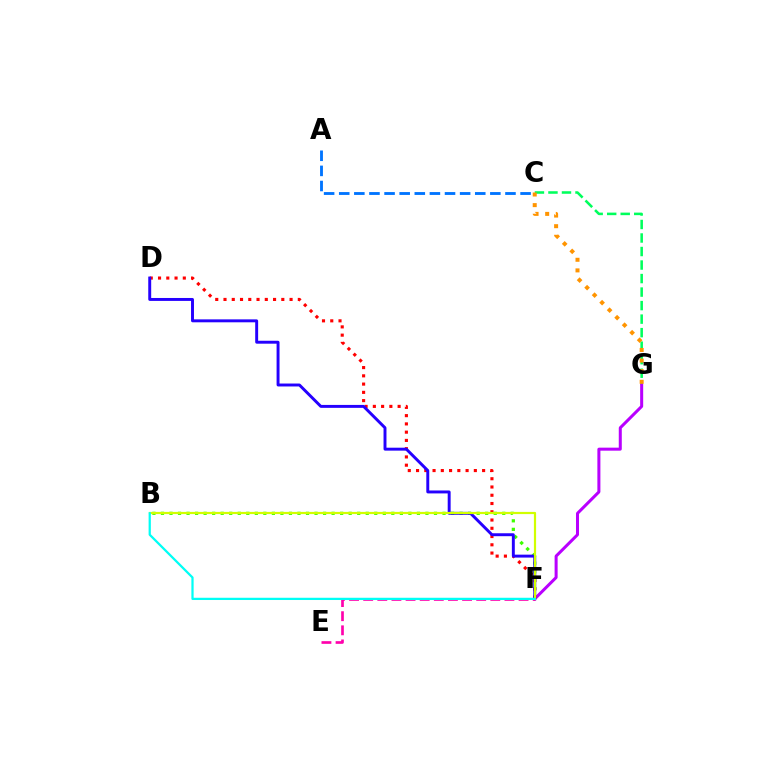{('A', 'C'): [{'color': '#0074ff', 'line_style': 'dashed', 'thickness': 2.05}], ('C', 'G'): [{'color': '#00ff5c', 'line_style': 'dashed', 'thickness': 1.84}, {'color': '#ff9400', 'line_style': 'dotted', 'thickness': 2.88}], ('B', 'F'): [{'color': '#3dff00', 'line_style': 'dotted', 'thickness': 2.32}, {'color': '#d1ff00', 'line_style': 'solid', 'thickness': 1.59}, {'color': '#00fff6', 'line_style': 'solid', 'thickness': 1.61}], ('F', 'G'): [{'color': '#b900ff', 'line_style': 'solid', 'thickness': 2.17}], ('D', 'F'): [{'color': '#ff0000', 'line_style': 'dotted', 'thickness': 2.24}, {'color': '#2500ff', 'line_style': 'solid', 'thickness': 2.11}], ('E', 'F'): [{'color': '#ff00ac', 'line_style': 'dashed', 'thickness': 1.92}]}